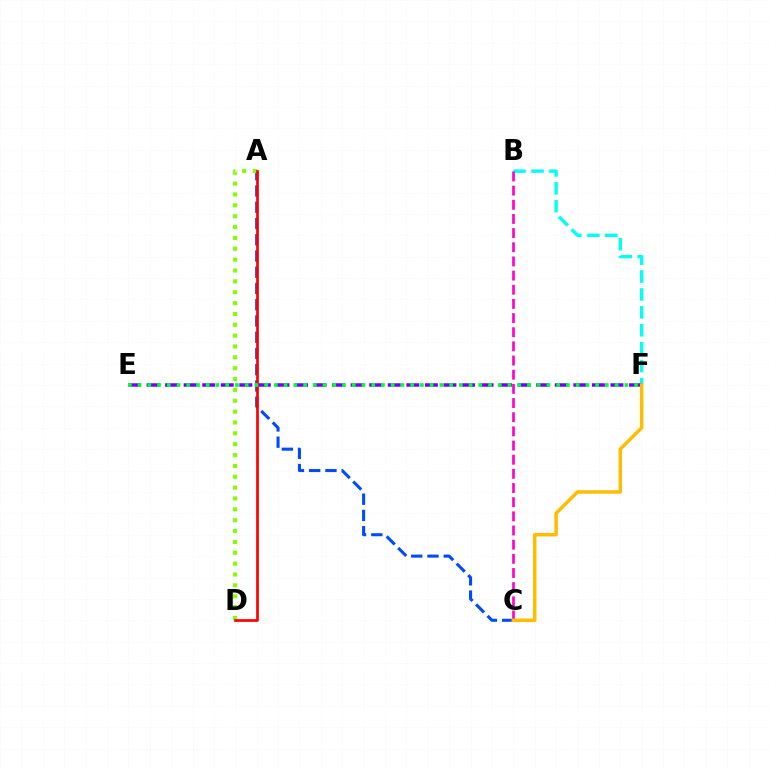{('B', 'F'): [{'color': '#00fff6', 'line_style': 'dashed', 'thickness': 2.43}], ('E', 'F'): [{'color': '#7200ff', 'line_style': 'dashed', 'thickness': 2.52}, {'color': '#00ff39', 'line_style': 'dotted', 'thickness': 2.64}], ('A', 'C'): [{'color': '#004bff', 'line_style': 'dashed', 'thickness': 2.21}], ('B', 'C'): [{'color': '#ff00cf', 'line_style': 'dashed', 'thickness': 1.92}], ('A', 'D'): [{'color': '#84ff00', 'line_style': 'dotted', 'thickness': 2.95}, {'color': '#ff0000', 'line_style': 'solid', 'thickness': 1.95}], ('C', 'F'): [{'color': '#ffbd00', 'line_style': 'solid', 'thickness': 2.52}]}